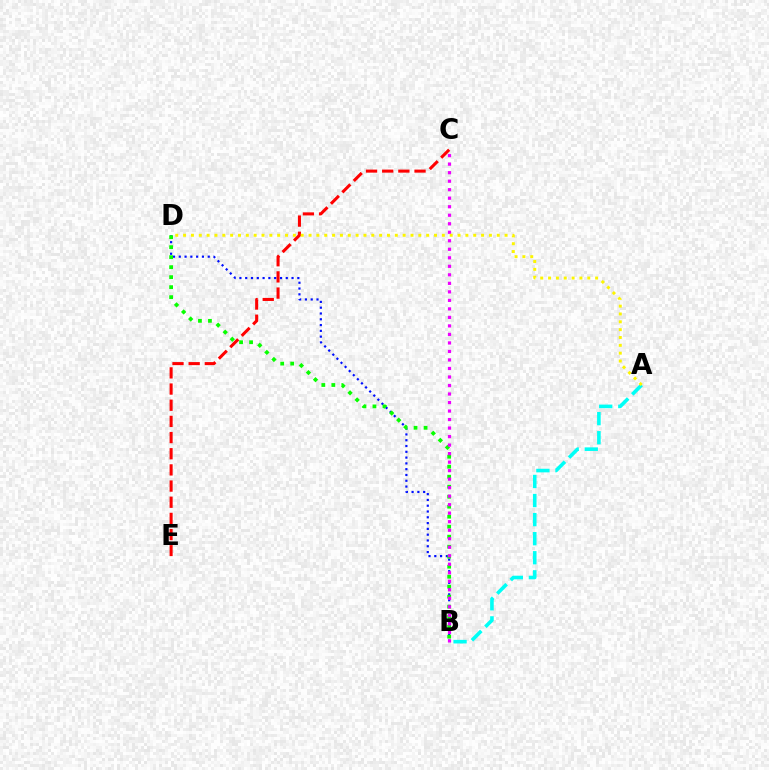{('A', 'B'): [{'color': '#00fff6', 'line_style': 'dashed', 'thickness': 2.59}], ('B', 'D'): [{'color': '#0010ff', 'line_style': 'dotted', 'thickness': 1.57}, {'color': '#08ff00', 'line_style': 'dotted', 'thickness': 2.72}], ('B', 'C'): [{'color': '#ee00ff', 'line_style': 'dotted', 'thickness': 2.31}], ('C', 'E'): [{'color': '#ff0000', 'line_style': 'dashed', 'thickness': 2.2}], ('A', 'D'): [{'color': '#fcf500', 'line_style': 'dotted', 'thickness': 2.13}]}